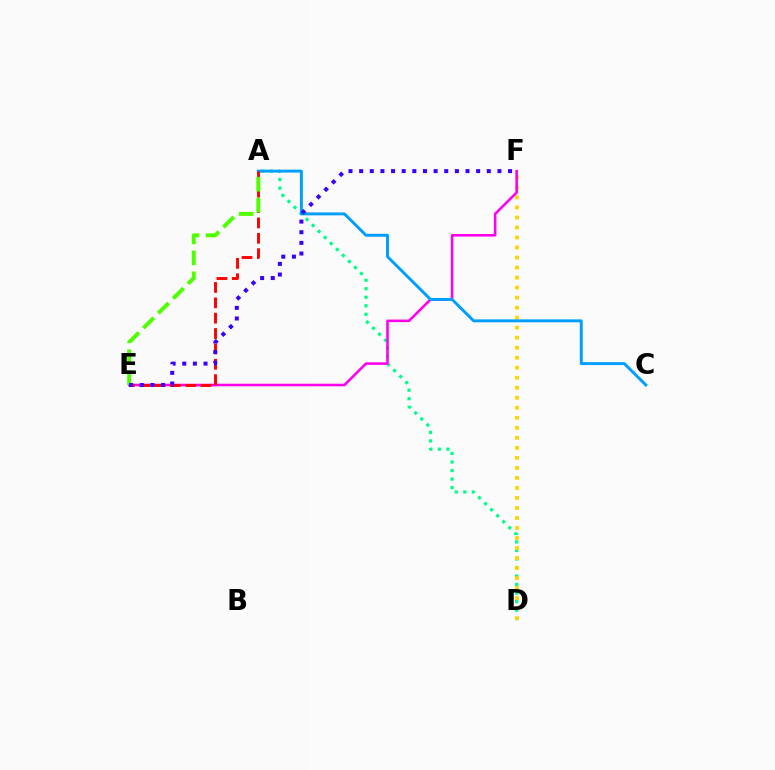{('A', 'D'): [{'color': '#00ff86', 'line_style': 'dotted', 'thickness': 2.32}], ('D', 'F'): [{'color': '#ffd500', 'line_style': 'dotted', 'thickness': 2.72}], ('E', 'F'): [{'color': '#ff00ed', 'line_style': 'solid', 'thickness': 1.85}, {'color': '#3700ff', 'line_style': 'dotted', 'thickness': 2.89}], ('A', 'C'): [{'color': '#009eff', 'line_style': 'solid', 'thickness': 2.11}], ('A', 'E'): [{'color': '#ff0000', 'line_style': 'dashed', 'thickness': 2.09}, {'color': '#4fff00', 'line_style': 'dashed', 'thickness': 2.85}]}